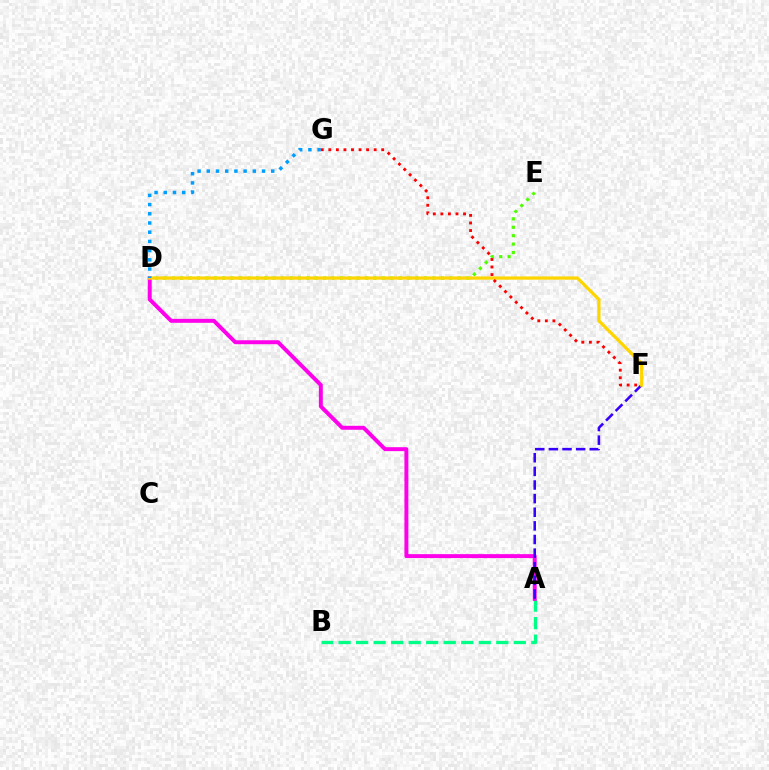{('A', 'B'): [{'color': '#00ff86', 'line_style': 'dashed', 'thickness': 2.38}], ('D', 'E'): [{'color': '#4fff00', 'line_style': 'dotted', 'thickness': 2.28}], ('A', 'D'): [{'color': '#ff00ed', 'line_style': 'solid', 'thickness': 2.85}], ('A', 'F'): [{'color': '#3700ff', 'line_style': 'dashed', 'thickness': 1.85}], ('D', 'F'): [{'color': '#ffd500', 'line_style': 'solid', 'thickness': 2.34}], ('D', 'G'): [{'color': '#009eff', 'line_style': 'dotted', 'thickness': 2.5}], ('F', 'G'): [{'color': '#ff0000', 'line_style': 'dotted', 'thickness': 2.05}]}